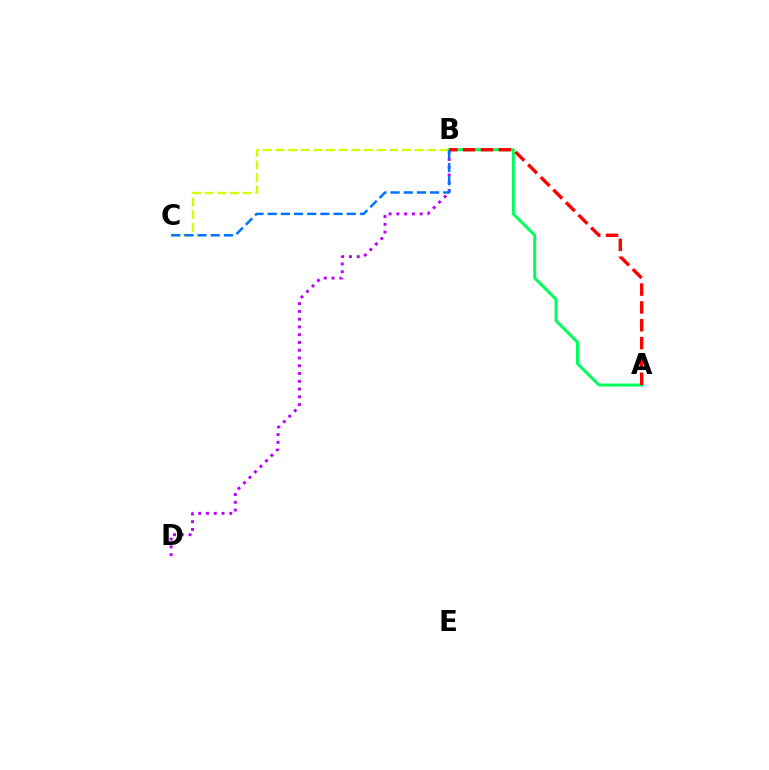{('B', 'D'): [{'color': '#b900ff', 'line_style': 'dotted', 'thickness': 2.11}], ('A', 'B'): [{'color': '#00ff5c', 'line_style': 'solid', 'thickness': 2.16}, {'color': '#ff0000', 'line_style': 'dashed', 'thickness': 2.42}], ('B', 'C'): [{'color': '#d1ff00', 'line_style': 'dashed', 'thickness': 1.72}, {'color': '#0074ff', 'line_style': 'dashed', 'thickness': 1.79}]}